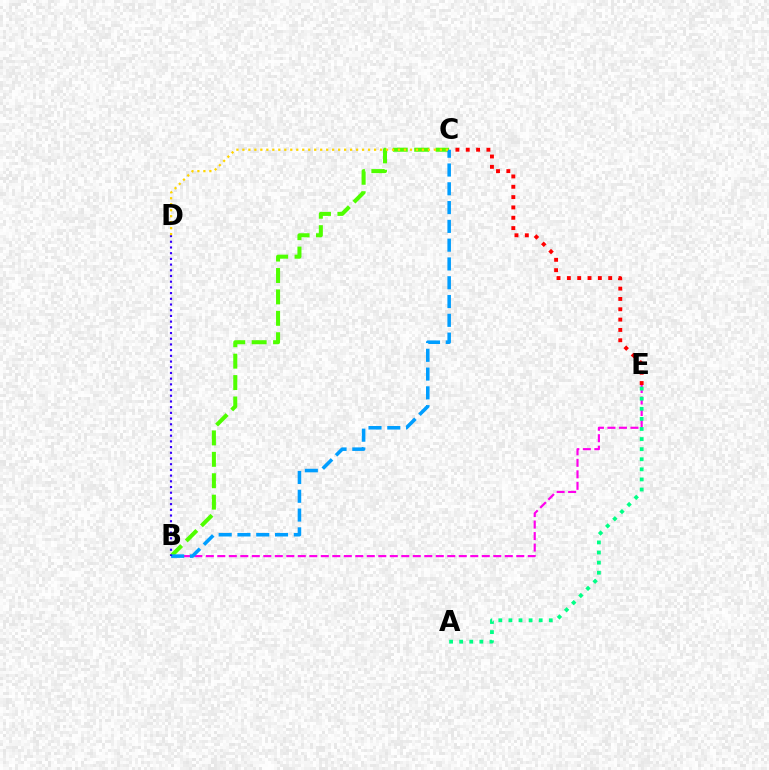{('B', 'E'): [{'color': '#ff00ed', 'line_style': 'dashed', 'thickness': 1.56}], ('B', 'C'): [{'color': '#4fff00', 'line_style': 'dashed', 'thickness': 2.91}, {'color': '#009eff', 'line_style': 'dashed', 'thickness': 2.55}], ('A', 'E'): [{'color': '#00ff86', 'line_style': 'dotted', 'thickness': 2.74}], ('B', 'D'): [{'color': '#3700ff', 'line_style': 'dotted', 'thickness': 1.55}], ('C', 'E'): [{'color': '#ff0000', 'line_style': 'dotted', 'thickness': 2.81}], ('C', 'D'): [{'color': '#ffd500', 'line_style': 'dotted', 'thickness': 1.63}]}